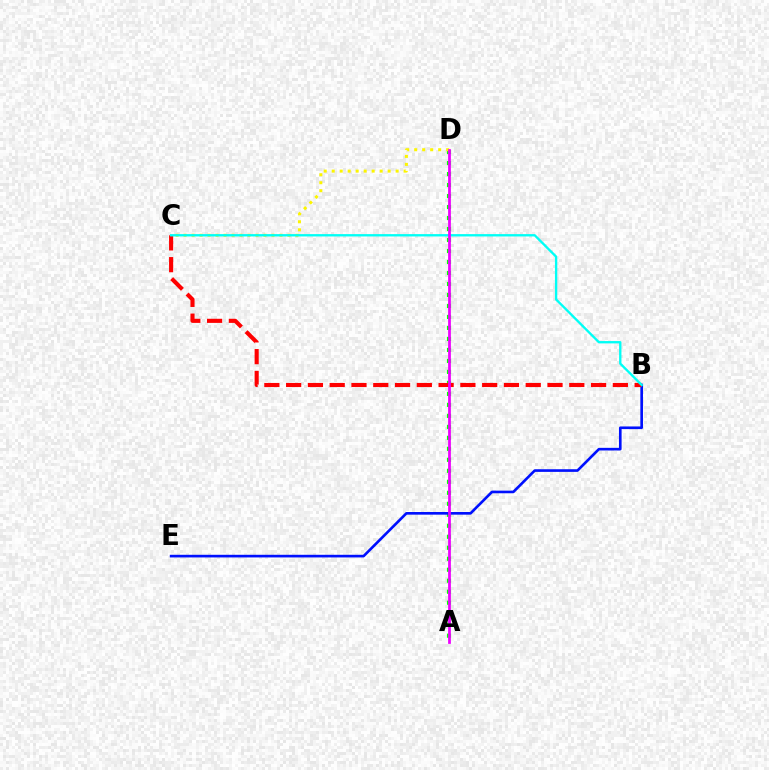{('A', 'D'): [{'color': '#08ff00', 'line_style': 'dotted', 'thickness': 2.99}, {'color': '#ee00ff', 'line_style': 'solid', 'thickness': 1.98}], ('B', 'E'): [{'color': '#0010ff', 'line_style': 'solid', 'thickness': 1.9}], ('B', 'C'): [{'color': '#ff0000', 'line_style': 'dashed', 'thickness': 2.96}, {'color': '#00fff6', 'line_style': 'solid', 'thickness': 1.68}], ('C', 'D'): [{'color': '#fcf500', 'line_style': 'dotted', 'thickness': 2.17}]}